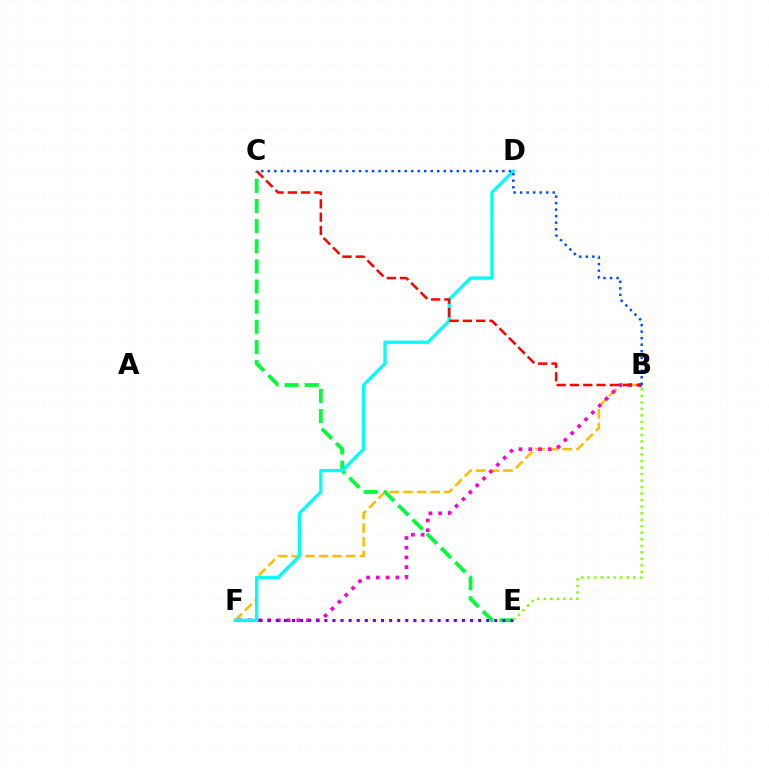{('B', 'F'): [{'color': '#ffbd00', 'line_style': 'dashed', 'thickness': 1.85}, {'color': '#ff00cf', 'line_style': 'dotted', 'thickness': 2.64}], ('C', 'E'): [{'color': '#00ff39', 'line_style': 'dashed', 'thickness': 2.73}], ('E', 'F'): [{'color': '#7200ff', 'line_style': 'dotted', 'thickness': 2.2}], ('D', 'F'): [{'color': '#00fff6', 'line_style': 'solid', 'thickness': 2.37}], ('B', 'C'): [{'color': '#ff0000', 'line_style': 'dashed', 'thickness': 1.81}, {'color': '#004bff', 'line_style': 'dotted', 'thickness': 1.77}], ('B', 'E'): [{'color': '#84ff00', 'line_style': 'dotted', 'thickness': 1.77}]}